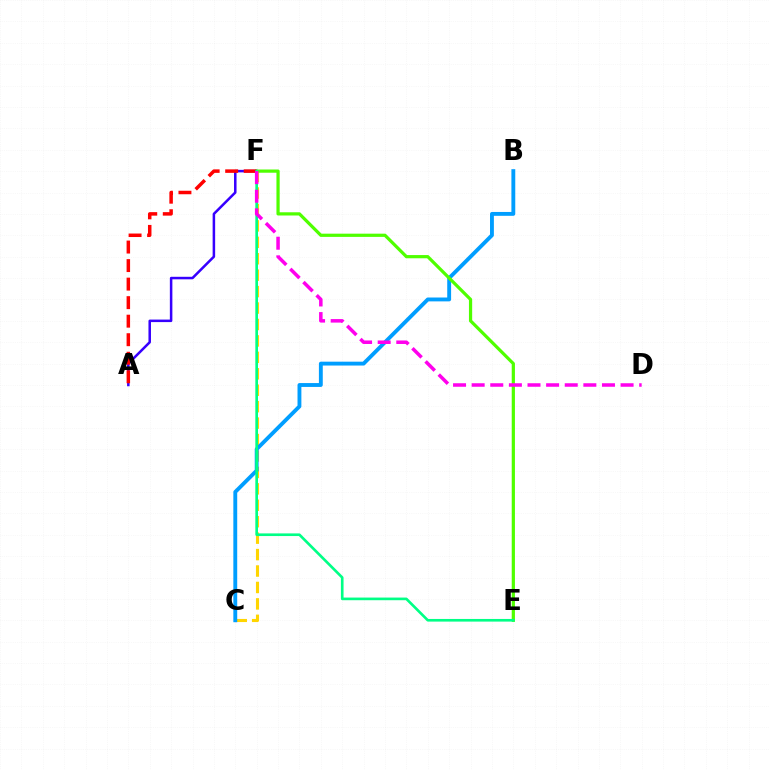{('A', 'F'): [{'color': '#3700ff', 'line_style': 'solid', 'thickness': 1.81}, {'color': '#ff0000', 'line_style': 'dashed', 'thickness': 2.52}], ('C', 'F'): [{'color': '#ffd500', 'line_style': 'dashed', 'thickness': 2.23}], ('B', 'C'): [{'color': '#009eff', 'line_style': 'solid', 'thickness': 2.78}], ('E', 'F'): [{'color': '#4fff00', 'line_style': 'solid', 'thickness': 2.32}, {'color': '#00ff86', 'line_style': 'solid', 'thickness': 1.91}], ('D', 'F'): [{'color': '#ff00ed', 'line_style': 'dashed', 'thickness': 2.53}]}